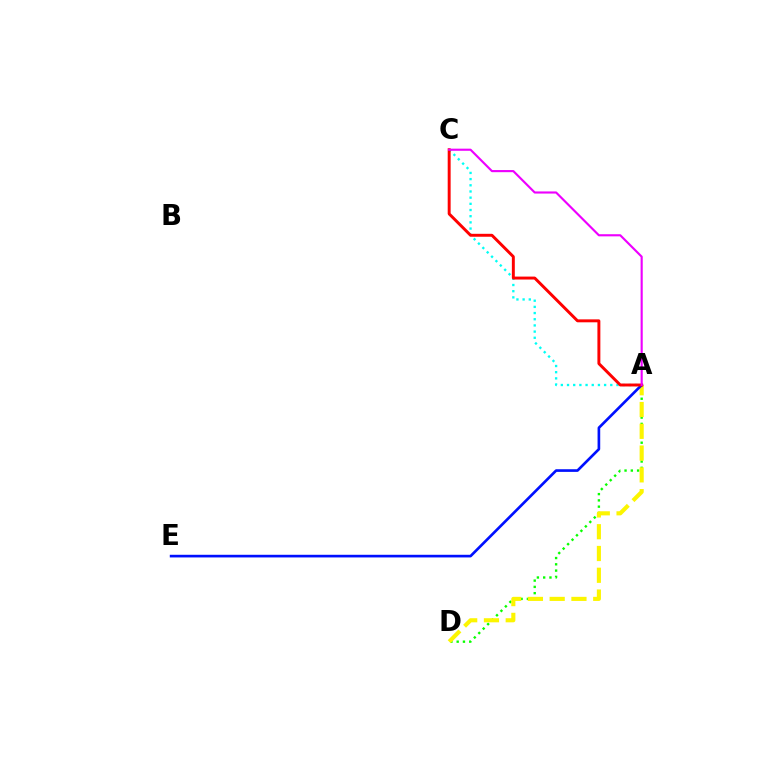{('A', 'D'): [{'color': '#08ff00', 'line_style': 'dotted', 'thickness': 1.71}, {'color': '#fcf500', 'line_style': 'dashed', 'thickness': 2.96}], ('A', 'C'): [{'color': '#00fff6', 'line_style': 'dotted', 'thickness': 1.68}, {'color': '#ff0000', 'line_style': 'solid', 'thickness': 2.12}, {'color': '#ee00ff', 'line_style': 'solid', 'thickness': 1.54}], ('A', 'E'): [{'color': '#0010ff', 'line_style': 'solid', 'thickness': 1.91}]}